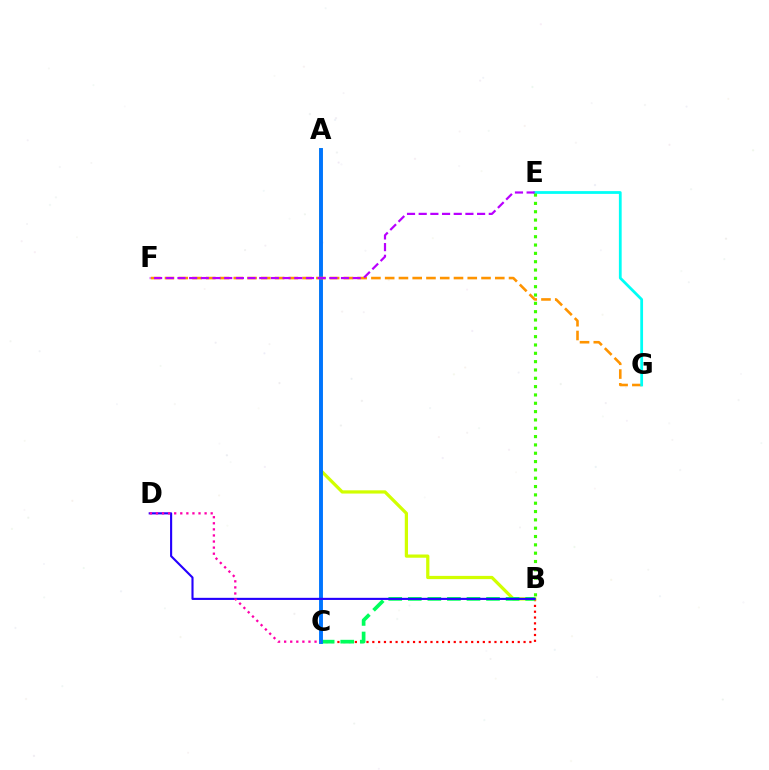{('B', 'C'): [{'color': '#ff0000', 'line_style': 'dotted', 'thickness': 1.58}, {'color': '#00ff5c', 'line_style': 'dashed', 'thickness': 2.66}], ('A', 'B'): [{'color': '#d1ff00', 'line_style': 'solid', 'thickness': 2.33}], ('A', 'C'): [{'color': '#0074ff', 'line_style': 'solid', 'thickness': 2.81}], ('B', 'D'): [{'color': '#2500ff', 'line_style': 'solid', 'thickness': 1.53}], ('F', 'G'): [{'color': '#ff9400', 'line_style': 'dashed', 'thickness': 1.87}], ('E', 'G'): [{'color': '#00fff6', 'line_style': 'solid', 'thickness': 1.99}], ('C', 'D'): [{'color': '#ff00ac', 'line_style': 'dotted', 'thickness': 1.65}], ('B', 'E'): [{'color': '#3dff00', 'line_style': 'dotted', 'thickness': 2.26}], ('E', 'F'): [{'color': '#b900ff', 'line_style': 'dashed', 'thickness': 1.59}]}